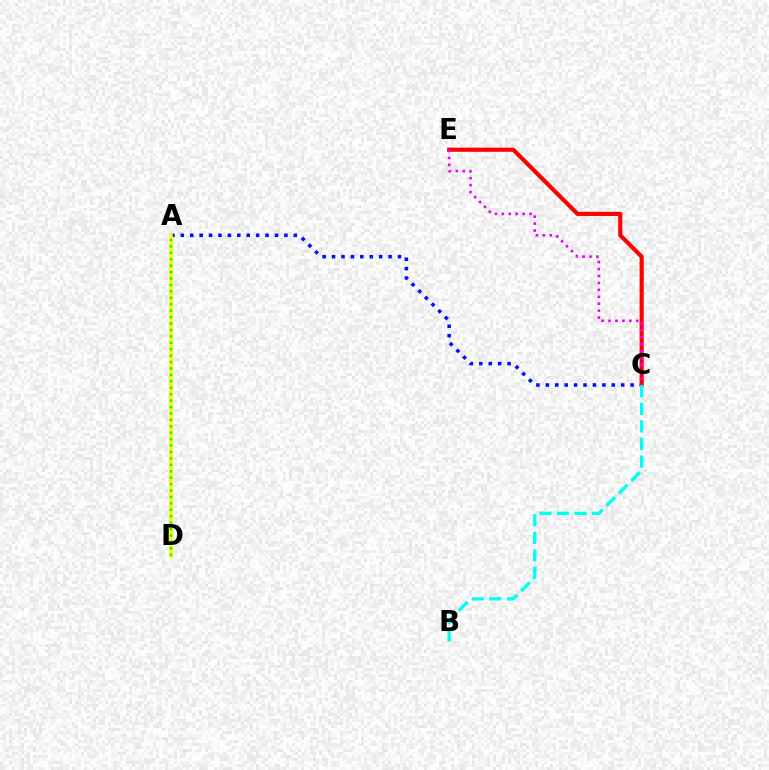{('A', 'C'): [{'color': '#0010ff', 'line_style': 'dotted', 'thickness': 2.56}], ('A', 'D'): [{'color': '#fcf500', 'line_style': 'solid', 'thickness': 2.67}, {'color': '#08ff00', 'line_style': 'dotted', 'thickness': 1.75}], ('C', 'E'): [{'color': '#ff0000', 'line_style': 'solid', 'thickness': 2.99}, {'color': '#ee00ff', 'line_style': 'dotted', 'thickness': 1.88}], ('B', 'C'): [{'color': '#00fff6', 'line_style': 'dashed', 'thickness': 2.39}]}